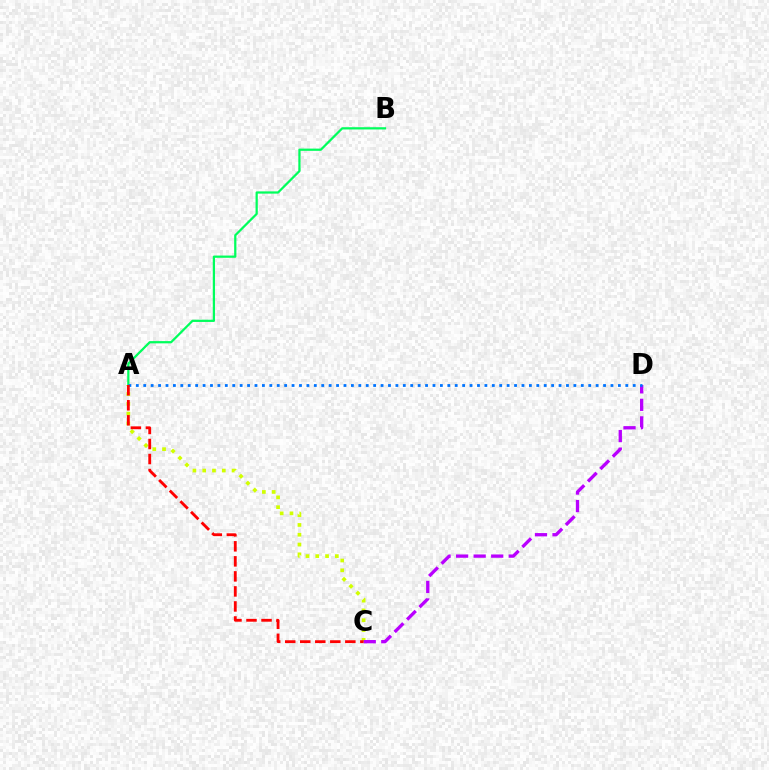{('A', 'B'): [{'color': '#00ff5c', 'line_style': 'solid', 'thickness': 1.61}], ('A', 'C'): [{'color': '#d1ff00', 'line_style': 'dotted', 'thickness': 2.66}, {'color': '#ff0000', 'line_style': 'dashed', 'thickness': 2.04}], ('C', 'D'): [{'color': '#b900ff', 'line_style': 'dashed', 'thickness': 2.38}], ('A', 'D'): [{'color': '#0074ff', 'line_style': 'dotted', 'thickness': 2.01}]}